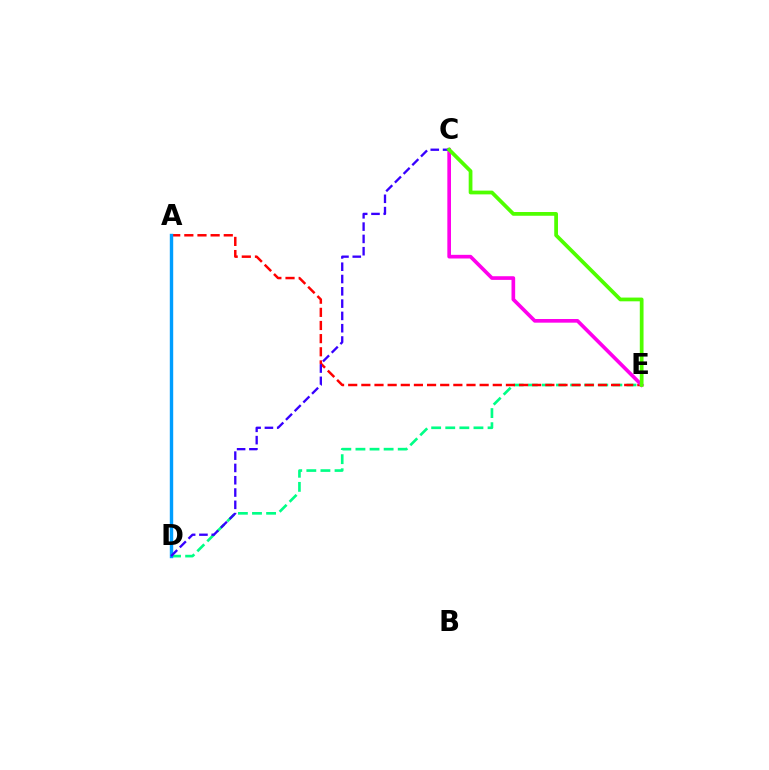{('D', 'E'): [{'color': '#00ff86', 'line_style': 'dashed', 'thickness': 1.92}], ('A', 'E'): [{'color': '#ff0000', 'line_style': 'dashed', 'thickness': 1.79}], ('A', 'D'): [{'color': '#ffd500', 'line_style': 'dotted', 'thickness': 2.02}, {'color': '#009eff', 'line_style': 'solid', 'thickness': 2.45}], ('C', 'E'): [{'color': '#ff00ed', 'line_style': 'solid', 'thickness': 2.64}, {'color': '#4fff00', 'line_style': 'solid', 'thickness': 2.7}], ('C', 'D'): [{'color': '#3700ff', 'line_style': 'dashed', 'thickness': 1.67}]}